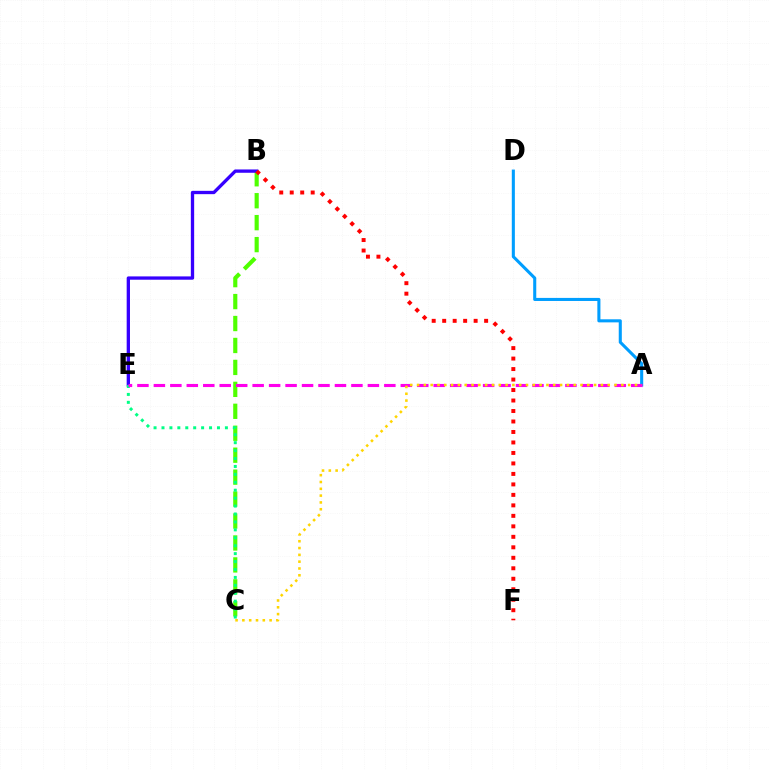{('B', 'C'): [{'color': '#4fff00', 'line_style': 'dashed', 'thickness': 2.98}], ('B', 'E'): [{'color': '#3700ff', 'line_style': 'solid', 'thickness': 2.38}], ('B', 'F'): [{'color': '#ff0000', 'line_style': 'dotted', 'thickness': 2.85}], ('A', 'D'): [{'color': '#009eff', 'line_style': 'solid', 'thickness': 2.21}], ('C', 'E'): [{'color': '#00ff86', 'line_style': 'dotted', 'thickness': 2.15}], ('A', 'E'): [{'color': '#ff00ed', 'line_style': 'dashed', 'thickness': 2.24}], ('A', 'C'): [{'color': '#ffd500', 'line_style': 'dotted', 'thickness': 1.85}]}